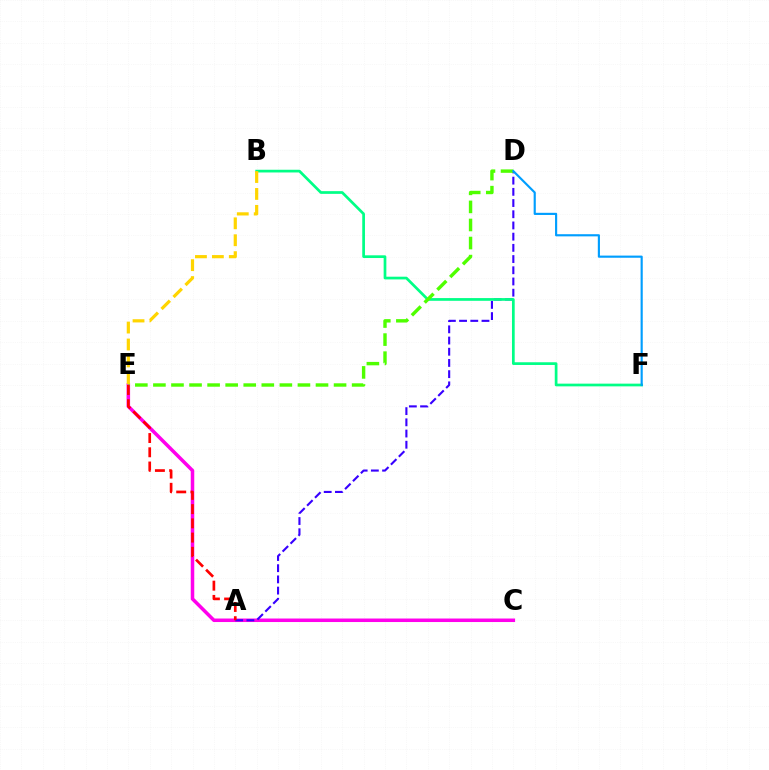{('C', 'E'): [{'color': '#ff00ed', 'line_style': 'solid', 'thickness': 2.53}], ('A', 'D'): [{'color': '#3700ff', 'line_style': 'dashed', 'thickness': 1.52}], ('B', 'F'): [{'color': '#00ff86', 'line_style': 'solid', 'thickness': 1.95}], ('D', 'E'): [{'color': '#4fff00', 'line_style': 'dashed', 'thickness': 2.45}], ('A', 'E'): [{'color': '#ff0000', 'line_style': 'dashed', 'thickness': 1.93}], ('B', 'E'): [{'color': '#ffd500', 'line_style': 'dashed', 'thickness': 2.3}], ('D', 'F'): [{'color': '#009eff', 'line_style': 'solid', 'thickness': 1.55}]}